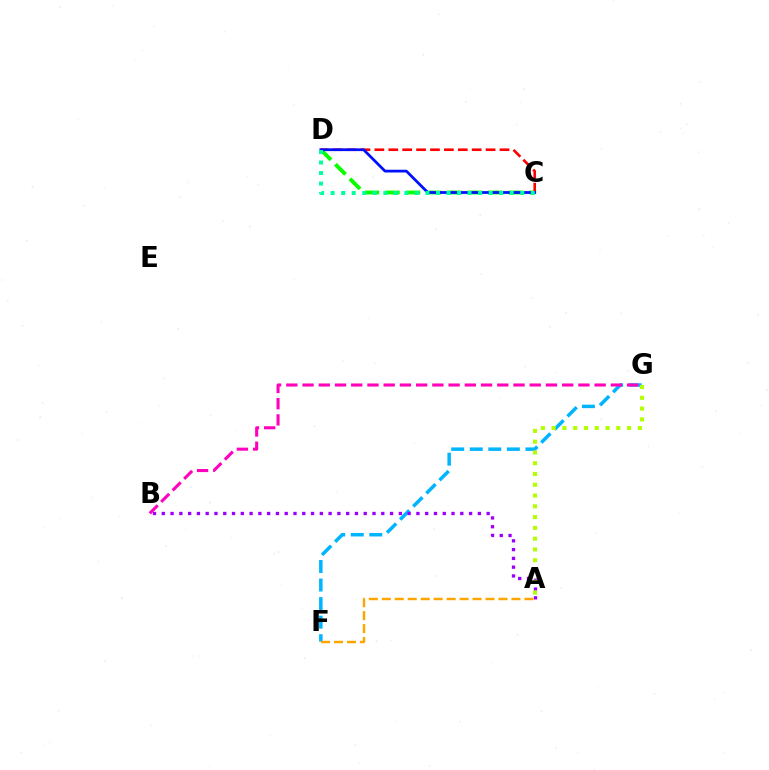{('C', 'D'): [{'color': '#08ff00', 'line_style': 'dashed', 'thickness': 2.79}, {'color': '#ff0000', 'line_style': 'dashed', 'thickness': 1.89}, {'color': '#0010ff', 'line_style': 'solid', 'thickness': 1.98}, {'color': '#00ff9d', 'line_style': 'dotted', 'thickness': 2.86}], ('F', 'G'): [{'color': '#00b5ff', 'line_style': 'dashed', 'thickness': 2.52}], ('A', 'B'): [{'color': '#9b00ff', 'line_style': 'dotted', 'thickness': 2.39}], ('A', 'G'): [{'color': '#b3ff00', 'line_style': 'dotted', 'thickness': 2.93}], ('A', 'F'): [{'color': '#ffa500', 'line_style': 'dashed', 'thickness': 1.76}], ('B', 'G'): [{'color': '#ff00bd', 'line_style': 'dashed', 'thickness': 2.2}]}